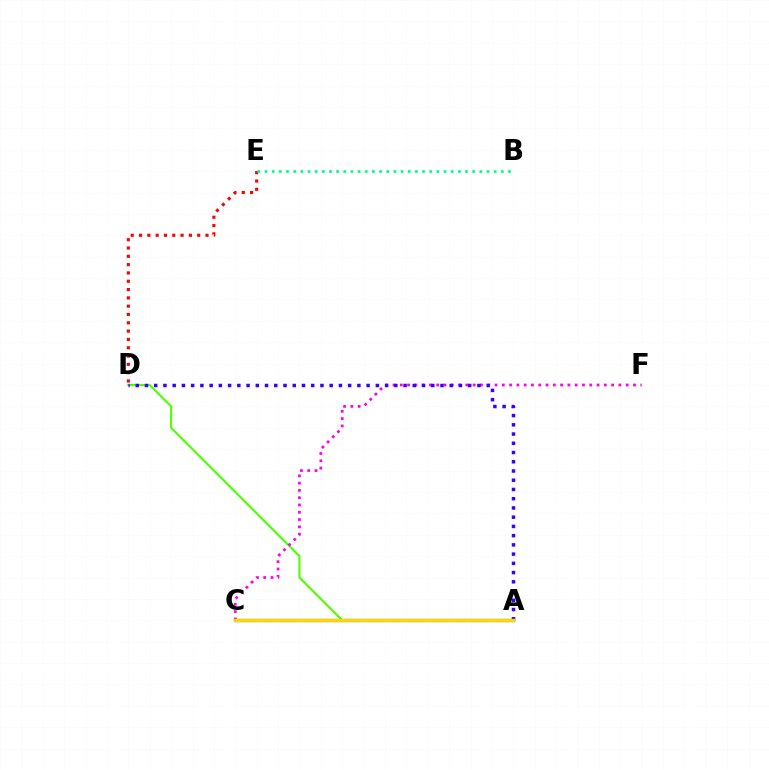{('A', 'D'): [{'color': '#4fff00', 'line_style': 'solid', 'thickness': 1.52}, {'color': '#3700ff', 'line_style': 'dotted', 'thickness': 2.51}], ('D', 'E'): [{'color': '#ff0000', 'line_style': 'dotted', 'thickness': 2.26}], ('C', 'F'): [{'color': '#ff00ed', 'line_style': 'dotted', 'thickness': 1.98}], ('A', 'C'): [{'color': '#009eff', 'line_style': 'solid', 'thickness': 2.38}, {'color': '#ffd500', 'line_style': 'solid', 'thickness': 2.38}], ('B', 'E'): [{'color': '#00ff86', 'line_style': 'dotted', 'thickness': 1.95}]}